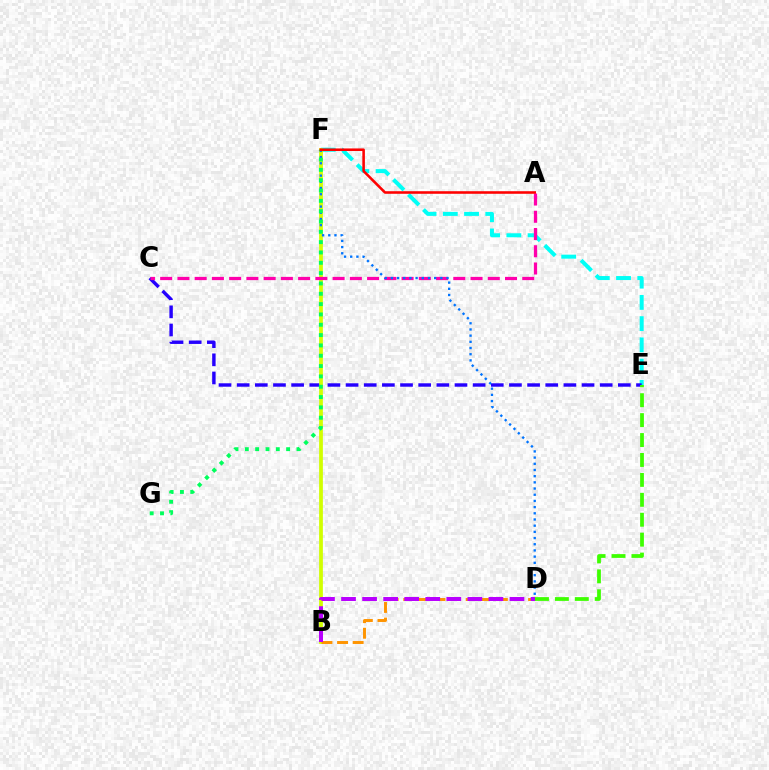{('E', 'F'): [{'color': '#00fff6', 'line_style': 'dashed', 'thickness': 2.88}], ('C', 'E'): [{'color': '#2500ff', 'line_style': 'dashed', 'thickness': 2.47}], ('B', 'F'): [{'color': '#d1ff00', 'line_style': 'solid', 'thickness': 2.7}], ('A', 'C'): [{'color': '#ff00ac', 'line_style': 'dashed', 'thickness': 2.34}], ('B', 'D'): [{'color': '#ff9400', 'line_style': 'dashed', 'thickness': 2.12}, {'color': '#b900ff', 'line_style': 'dashed', 'thickness': 2.86}], ('D', 'F'): [{'color': '#0074ff', 'line_style': 'dotted', 'thickness': 1.68}], ('D', 'E'): [{'color': '#3dff00', 'line_style': 'dashed', 'thickness': 2.71}], ('F', 'G'): [{'color': '#00ff5c', 'line_style': 'dotted', 'thickness': 2.81}], ('A', 'F'): [{'color': '#ff0000', 'line_style': 'solid', 'thickness': 1.85}]}